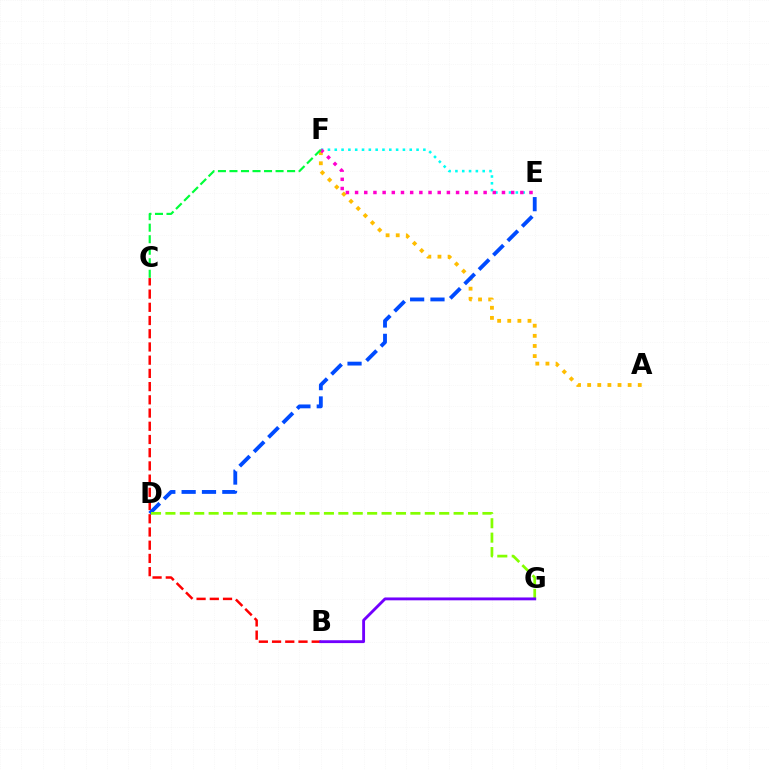{('A', 'F'): [{'color': '#ffbd00', 'line_style': 'dotted', 'thickness': 2.75}], ('E', 'F'): [{'color': '#00fff6', 'line_style': 'dotted', 'thickness': 1.85}, {'color': '#ff00cf', 'line_style': 'dotted', 'thickness': 2.49}], ('C', 'F'): [{'color': '#00ff39', 'line_style': 'dashed', 'thickness': 1.57}], ('B', 'C'): [{'color': '#ff0000', 'line_style': 'dashed', 'thickness': 1.8}], ('D', 'E'): [{'color': '#004bff', 'line_style': 'dashed', 'thickness': 2.76}], ('D', 'G'): [{'color': '#84ff00', 'line_style': 'dashed', 'thickness': 1.96}], ('B', 'G'): [{'color': '#7200ff', 'line_style': 'solid', 'thickness': 2.05}]}